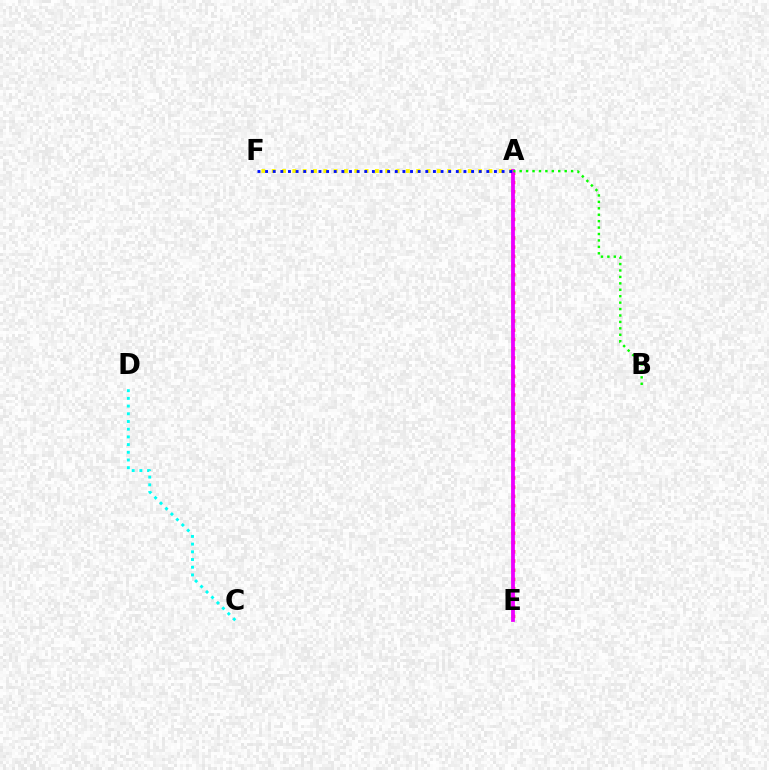{('C', 'D'): [{'color': '#00fff6', 'line_style': 'dotted', 'thickness': 2.09}], ('A', 'E'): [{'color': '#ff0000', 'line_style': 'dotted', 'thickness': 2.51}, {'color': '#ee00ff', 'line_style': 'solid', 'thickness': 2.73}], ('A', 'F'): [{'color': '#fcf500', 'line_style': 'dotted', 'thickness': 2.8}, {'color': '#0010ff', 'line_style': 'dotted', 'thickness': 2.07}], ('A', 'B'): [{'color': '#08ff00', 'line_style': 'dotted', 'thickness': 1.75}]}